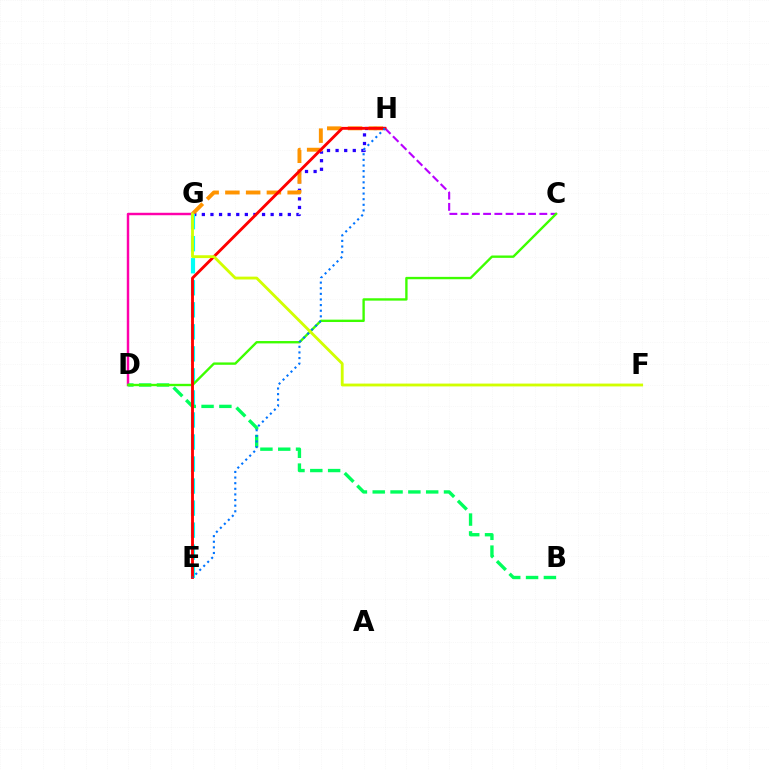{('G', 'H'): [{'color': '#2500ff', 'line_style': 'dotted', 'thickness': 2.34}, {'color': '#ff9400', 'line_style': 'dashed', 'thickness': 2.82}], ('D', 'G'): [{'color': '#ff00ac', 'line_style': 'solid', 'thickness': 1.76}], ('E', 'G'): [{'color': '#00fff6', 'line_style': 'dashed', 'thickness': 2.99}], ('B', 'D'): [{'color': '#00ff5c', 'line_style': 'dashed', 'thickness': 2.42}], ('C', 'H'): [{'color': '#b900ff', 'line_style': 'dashed', 'thickness': 1.53}], ('C', 'D'): [{'color': '#3dff00', 'line_style': 'solid', 'thickness': 1.7}], ('E', 'H'): [{'color': '#ff0000', 'line_style': 'solid', 'thickness': 2.07}, {'color': '#0074ff', 'line_style': 'dotted', 'thickness': 1.53}], ('F', 'G'): [{'color': '#d1ff00', 'line_style': 'solid', 'thickness': 2.04}]}